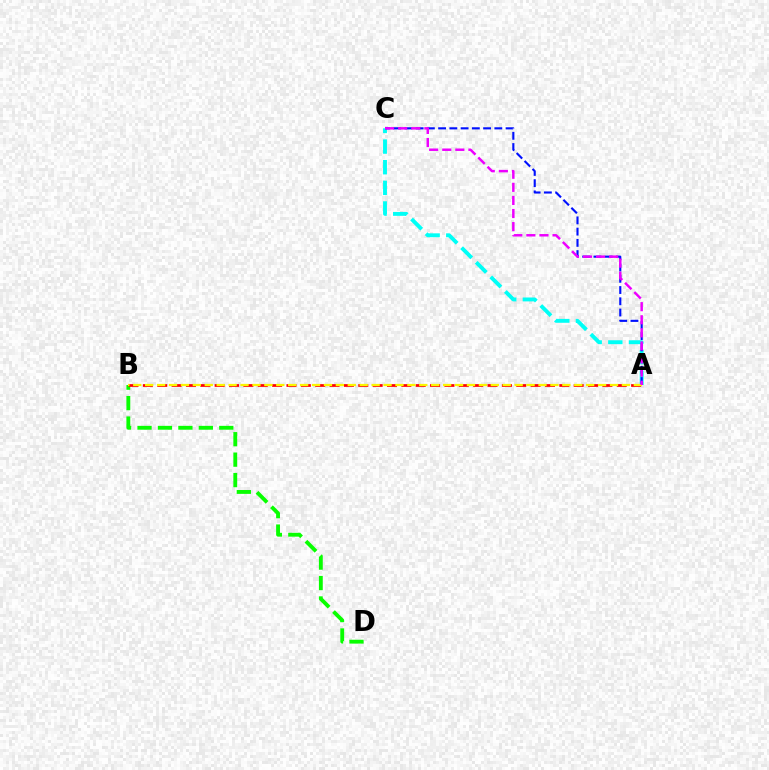{('B', 'D'): [{'color': '#08ff00', 'line_style': 'dashed', 'thickness': 2.78}], ('A', 'C'): [{'color': '#00fff6', 'line_style': 'dashed', 'thickness': 2.8}, {'color': '#0010ff', 'line_style': 'dashed', 'thickness': 1.53}, {'color': '#ee00ff', 'line_style': 'dashed', 'thickness': 1.78}], ('A', 'B'): [{'color': '#ff0000', 'line_style': 'dashed', 'thickness': 1.95}, {'color': '#fcf500', 'line_style': 'dashed', 'thickness': 1.62}]}